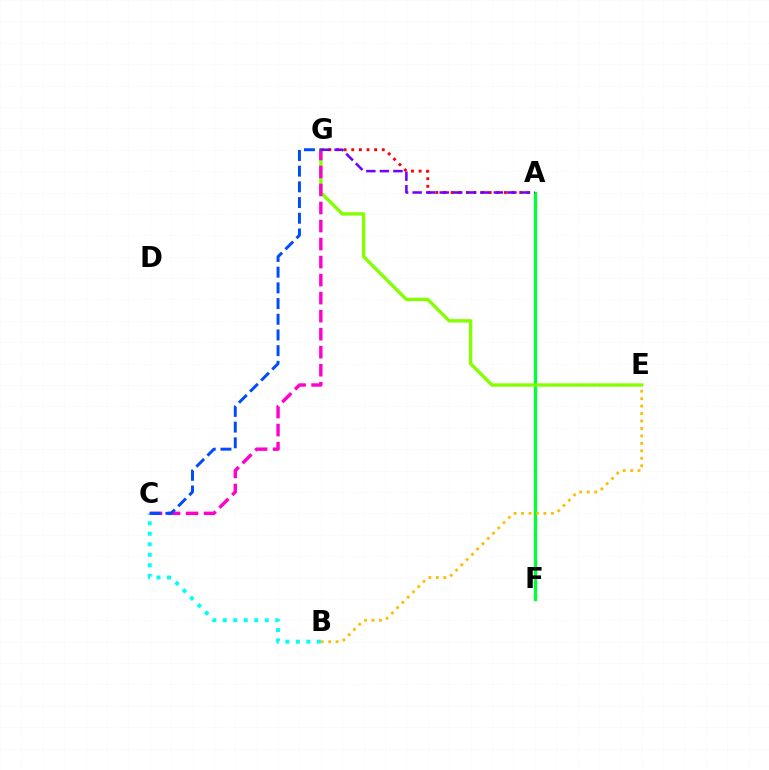{('A', 'F'): [{'color': '#00ff39', 'line_style': 'solid', 'thickness': 2.4}], ('A', 'G'): [{'color': '#ff0000', 'line_style': 'dotted', 'thickness': 2.07}, {'color': '#7200ff', 'line_style': 'dashed', 'thickness': 1.84}], ('B', 'E'): [{'color': '#ffbd00', 'line_style': 'dotted', 'thickness': 2.03}], ('B', 'C'): [{'color': '#00fff6', 'line_style': 'dotted', 'thickness': 2.85}], ('E', 'G'): [{'color': '#84ff00', 'line_style': 'solid', 'thickness': 2.42}], ('C', 'G'): [{'color': '#ff00cf', 'line_style': 'dashed', 'thickness': 2.45}, {'color': '#004bff', 'line_style': 'dashed', 'thickness': 2.13}]}